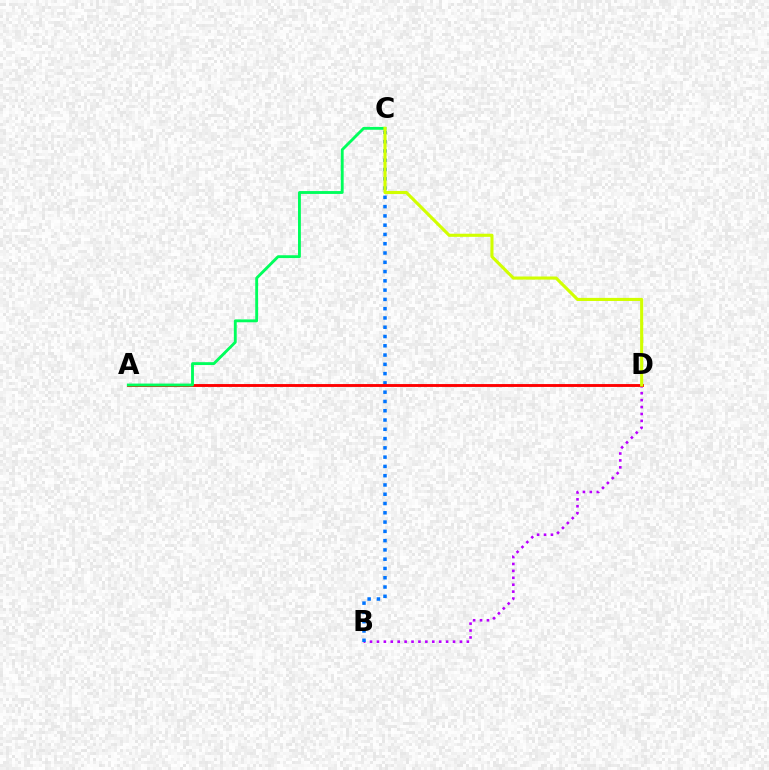{('B', 'D'): [{'color': '#b900ff', 'line_style': 'dotted', 'thickness': 1.88}], ('B', 'C'): [{'color': '#0074ff', 'line_style': 'dotted', 'thickness': 2.52}], ('A', 'D'): [{'color': '#ff0000', 'line_style': 'solid', 'thickness': 2.07}], ('A', 'C'): [{'color': '#00ff5c', 'line_style': 'solid', 'thickness': 2.06}], ('C', 'D'): [{'color': '#d1ff00', 'line_style': 'solid', 'thickness': 2.24}]}